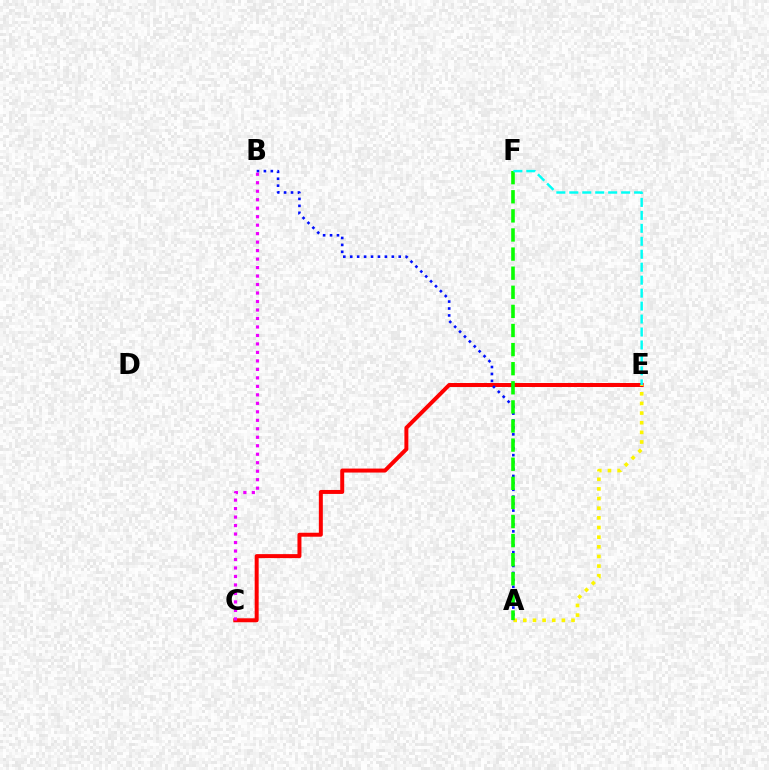{('C', 'E'): [{'color': '#ff0000', 'line_style': 'solid', 'thickness': 2.86}], ('A', 'E'): [{'color': '#fcf500', 'line_style': 'dotted', 'thickness': 2.62}], ('A', 'B'): [{'color': '#0010ff', 'line_style': 'dotted', 'thickness': 1.88}], ('A', 'F'): [{'color': '#08ff00', 'line_style': 'dashed', 'thickness': 2.6}], ('E', 'F'): [{'color': '#00fff6', 'line_style': 'dashed', 'thickness': 1.76}], ('B', 'C'): [{'color': '#ee00ff', 'line_style': 'dotted', 'thickness': 2.31}]}